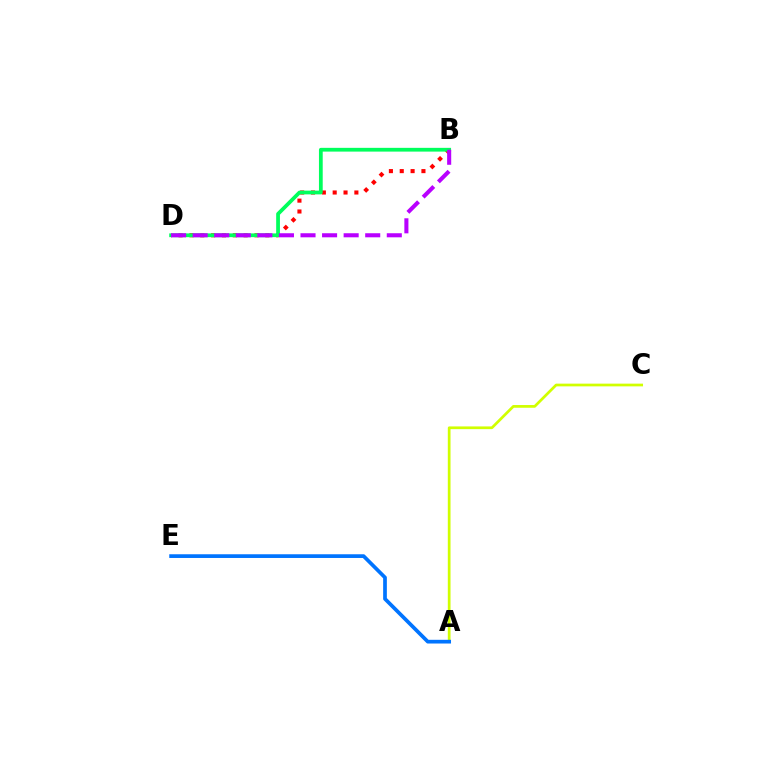{('B', 'D'): [{'color': '#ff0000', 'line_style': 'dotted', 'thickness': 2.95}, {'color': '#00ff5c', 'line_style': 'solid', 'thickness': 2.71}, {'color': '#b900ff', 'line_style': 'dashed', 'thickness': 2.93}], ('A', 'C'): [{'color': '#d1ff00', 'line_style': 'solid', 'thickness': 1.96}], ('A', 'E'): [{'color': '#0074ff', 'line_style': 'solid', 'thickness': 2.67}]}